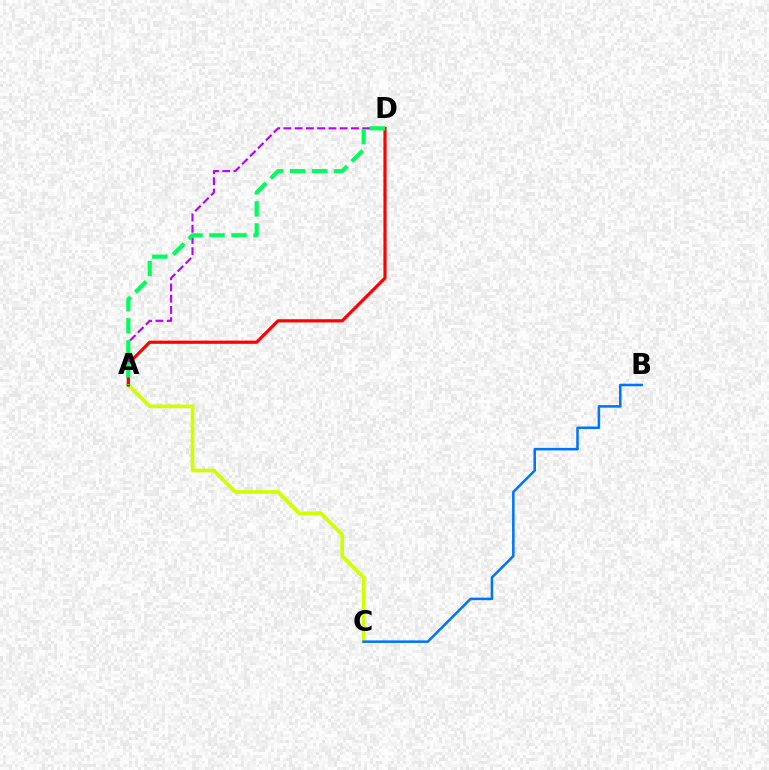{('A', 'C'): [{'color': '#d1ff00', 'line_style': 'solid', 'thickness': 2.66}], ('A', 'D'): [{'color': '#b900ff', 'line_style': 'dashed', 'thickness': 1.53}, {'color': '#ff0000', 'line_style': 'solid', 'thickness': 2.29}, {'color': '#00ff5c', 'line_style': 'dashed', 'thickness': 2.99}], ('B', 'C'): [{'color': '#0074ff', 'line_style': 'solid', 'thickness': 1.82}]}